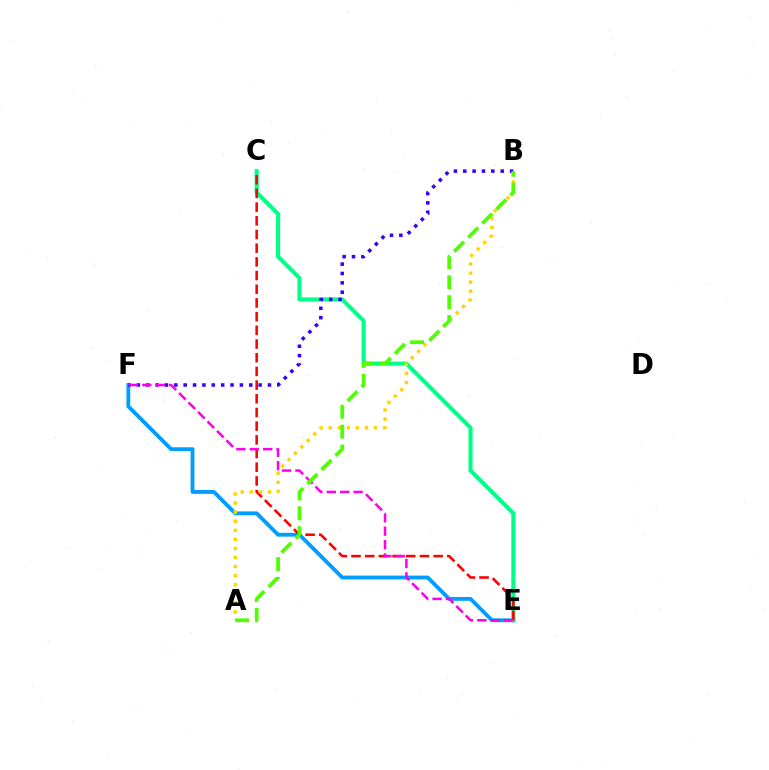{('E', 'F'): [{'color': '#009eff', 'line_style': 'solid', 'thickness': 2.77}, {'color': '#ff00ed', 'line_style': 'dashed', 'thickness': 1.82}], ('C', 'E'): [{'color': '#00ff86', 'line_style': 'solid', 'thickness': 2.94}, {'color': '#ff0000', 'line_style': 'dashed', 'thickness': 1.86}], ('A', 'B'): [{'color': '#ffd500', 'line_style': 'dotted', 'thickness': 2.46}, {'color': '#4fff00', 'line_style': 'dashed', 'thickness': 2.7}], ('B', 'F'): [{'color': '#3700ff', 'line_style': 'dotted', 'thickness': 2.54}]}